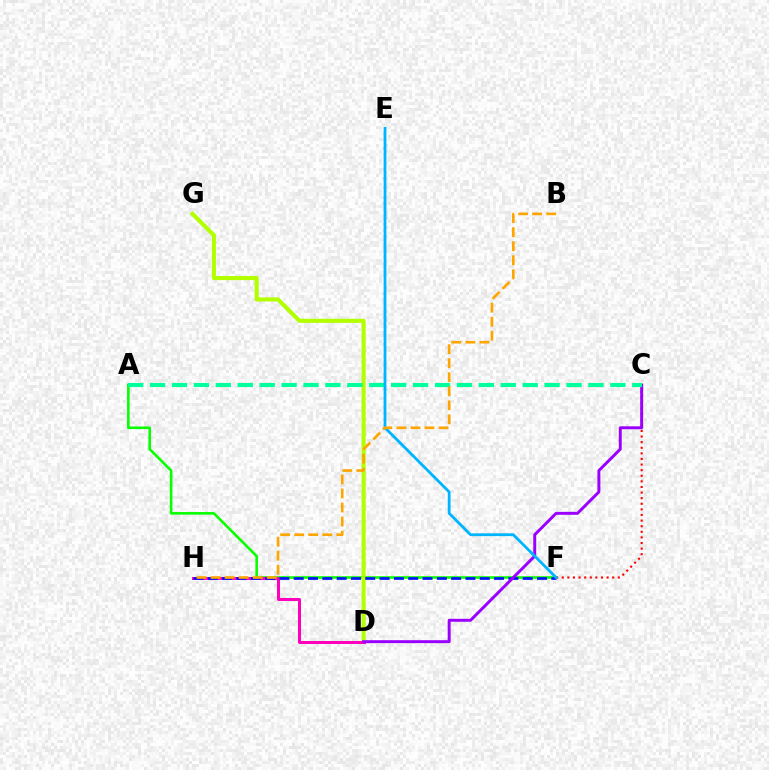{('A', 'F'): [{'color': '#08ff00', 'line_style': 'solid', 'thickness': 1.86}], ('D', 'G'): [{'color': '#b3ff00', 'line_style': 'solid', 'thickness': 2.95}], ('D', 'H'): [{'color': '#ff00bd', 'line_style': 'solid', 'thickness': 2.17}], ('F', 'H'): [{'color': '#0010ff', 'line_style': 'dashed', 'thickness': 1.94}], ('C', 'F'): [{'color': '#ff0000', 'line_style': 'dotted', 'thickness': 1.52}], ('C', 'D'): [{'color': '#9b00ff', 'line_style': 'solid', 'thickness': 2.13}], ('A', 'C'): [{'color': '#00ff9d', 'line_style': 'dashed', 'thickness': 2.98}], ('E', 'F'): [{'color': '#00b5ff', 'line_style': 'solid', 'thickness': 2.01}], ('B', 'H'): [{'color': '#ffa500', 'line_style': 'dashed', 'thickness': 1.91}]}